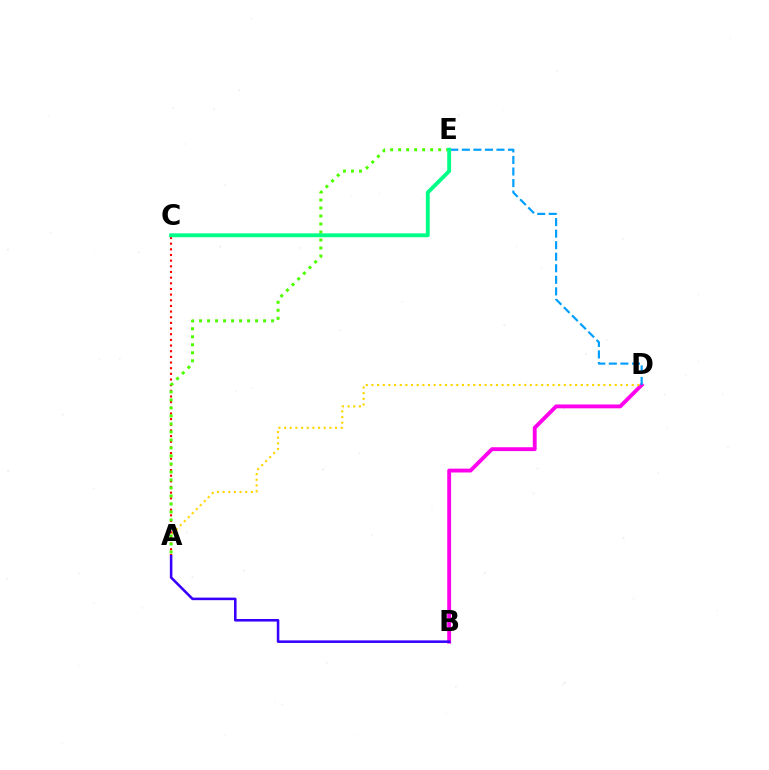{('B', 'D'): [{'color': '#ff00ed', 'line_style': 'solid', 'thickness': 2.79}], ('A', 'D'): [{'color': '#ffd500', 'line_style': 'dotted', 'thickness': 1.54}], ('A', 'C'): [{'color': '#ff0000', 'line_style': 'dotted', 'thickness': 1.54}], ('D', 'E'): [{'color': '#009eff', 'line_style': 'dashed', 'thickness': 1.57}], ('A', 'E'): [{'color': '#4fff00', 'line_style': 'dotted', 'thickness': 2.17}], ('A', 'B'): [{'color': '#3700ff', 'line_style': 'solid', 'thickness': 1.84}], ('C', 'E'): [{'color': '#00ff86', 'line_style': 'solid', 'thickness': 2.79}]}